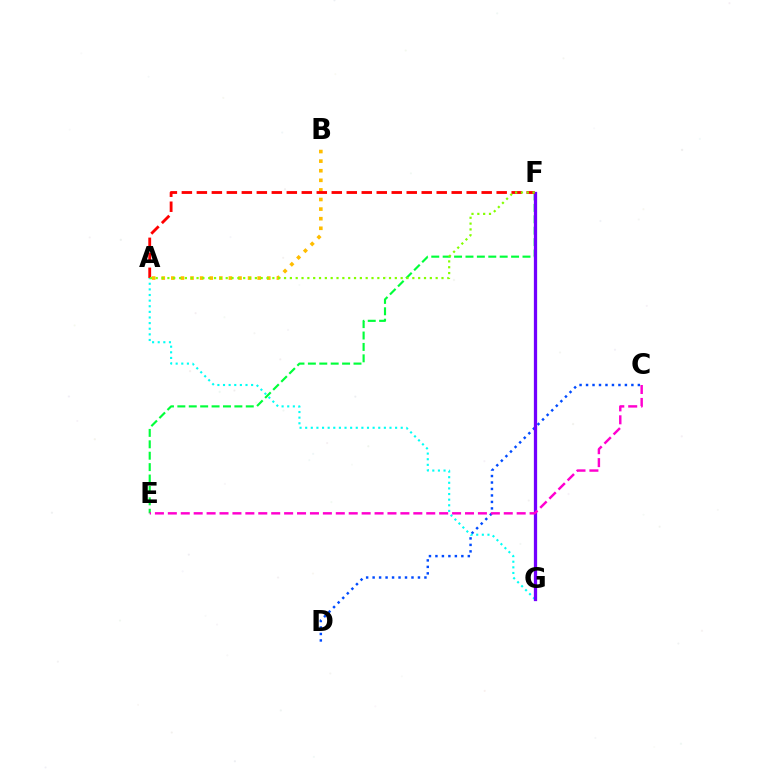{('C', 'D'): [{'color': '#004bff', 'line_style': 'dotted', 'thickness': 1.76}], ('A', 'G'): [{'color': '#00fff6', 'line_style': 'dotted', 'thickness': 1.53}], ('E', 'F'): [{'color': '#00ff39', 'line_style': 'dashed', 'thickness': 1.55}], ('A', 'B'): [{'color': '#ffbd00', 'line_style': 'dotted', 'thickness': 2.61}], ('F', 'G'): [{'color': '#7200ff', 'line_style': 'solid', 'thickness': 2.35}], ('A', 'F'): [{'color': '#ff0000', 'line_style': 'dashed', 'thickness': 2.04}, {'color': '#84ff00', 'line_style': 'dotted', 'thickness': 1.58}], ('C', 'E'): [{'color': '#ff00cf', 'line_style': 'dashed', 'thickness': 1.76}]}